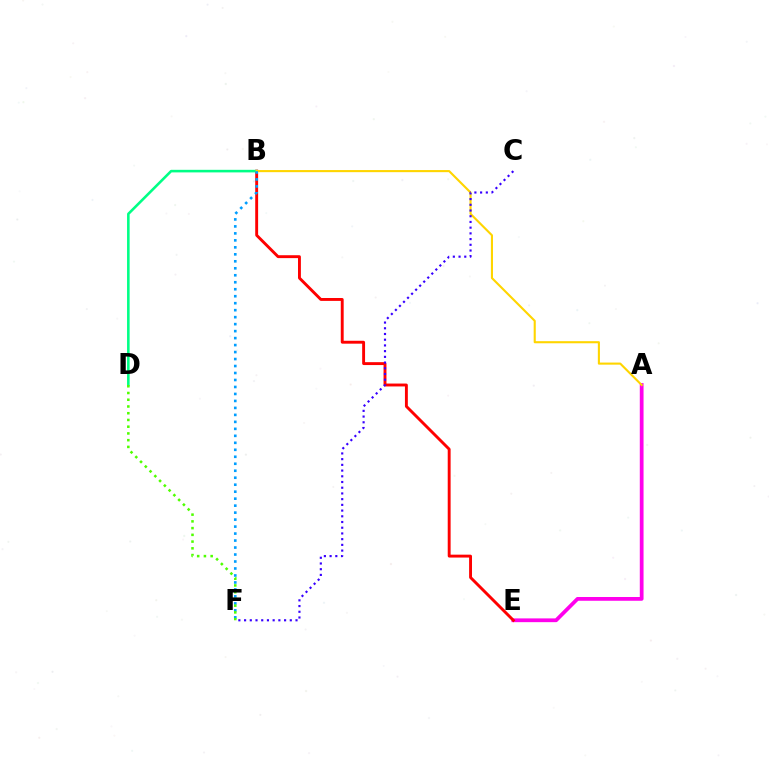{('A', 'E'): [{'color': '#ff00ed', 'line_style': 'solid', 'thickness': 2.71}], ('B', 'E'): [{'color': '#ff0000', 'line_style': 'solid', 'thickness': 2.09}], ('B', 'D'): [{'color': '#00ff86', 'line_style': 'solid', 'thickness': 1.86}], ('A', 'B'): [{'color': '#ffd500', 'line_style': 'solid', 'thickness': 1.52}], ('B', 'F'): [{'color': '#009eff', 'line_style': 'dotted', 'thickness': 1.9}], ('C', 'F'): [{'color': '#3700ff', 'line_style': 'dotted', 'thickness': 1.55}], ('D', 'F'): [{'color': '#4fff00', 'line_style': 'dotted', 'thickness': 1.83}]}